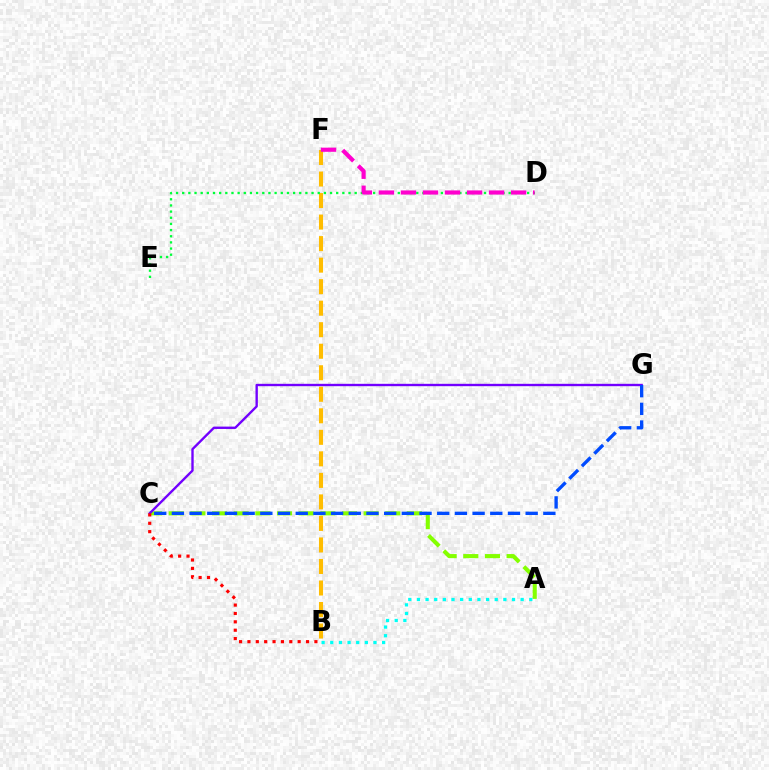{('A', 'C'): [{'color': '#84ff00', 'line_style': 'dashed', 'thickness': 2.94}], ('B', 'F'): [{'color': '#ffbd00', 'line_style': 'dashed', 'thickness': 2.92}], ('C', 'G'): [{'color': '#7200ff', 'line_style': 'solid', 'thickness': 1.7}, {'color': '#004bff', 'line_style': 'dashed', 'thickness': 2.4}], ('A', 'B'): [{'color': '#00fff6', 'line_style': 'dotted', 'thickness': 2.35}], ('D', 'E'): [{'color': '#00ff39', 'line_style': 'dotted', 'thickness': 1.67}], ('D', 'F'): [{'color': '#ff00cf', 'line_style': 'dashed', 'thickness': 2.99}], ('B', 'C'): [{'color': '#ff0000', 'line_style': 'dotted', 'thickness': 2.27}]}